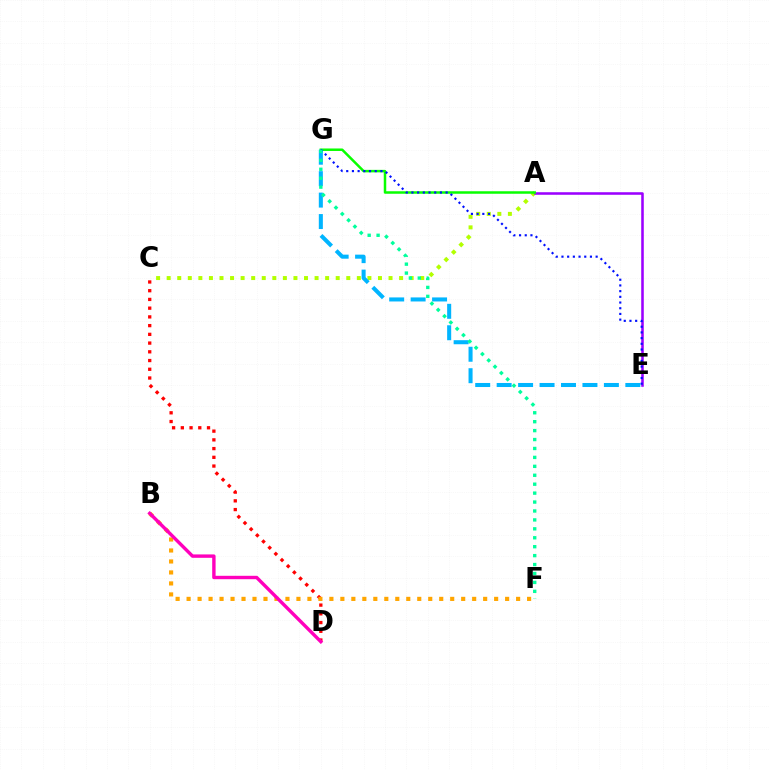{('A', 'C'): [{'color': '#b3ff00', 'line_style': 'dotted', 'thickness': 2.87}], ('C', 'D'): [{'color': '#ff0000', 'line_style': 'dotted', 'thickness': 2.37}], ('B', 'F'): [{'color': '#ffa500', 'line_style': 'dotted', 'thickness': 2.98}], ('A', 'E'): [{'color': '#9b00ff', 'line_style': 'solid', 'thickness': 1.84}], ('A', 'G'): [{'color': '#08ff00', 'line_style': 'solid', 'thickness': 1.8}], ('E', 'G'): [{'color': '#00b5ff', 'line_style': 'dashed', 'thickness': 2.91}, {'color': '#0010ff', 'line_style': 'dotted', 'thickness': 1.55}], ('B', 'D'): [{'color': '#ff00bd', 'line_style': 'solid', 'thickness': 2.45}], ('F', 'G'): [{'color': '#00ff9d', 'line_style': 'dotted', 'thickness': 2.43}]}